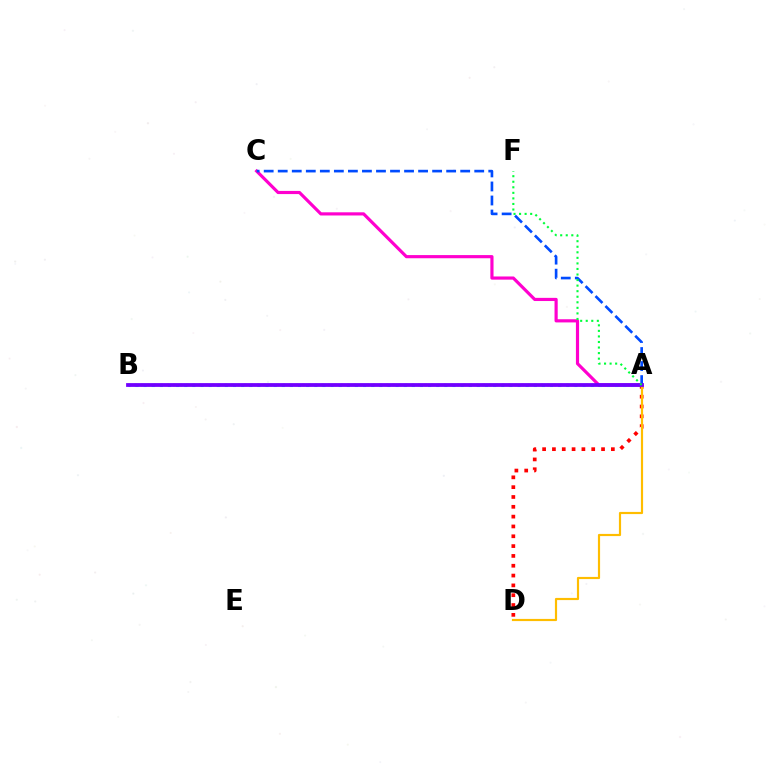{('A', 'D'): [{'color': '#ff0000', 'line_style': 'dotted', 'thickness': 2.67}, {'color': '#ffbd00', 'line_style': 'solid', 'thickness': 1.57}], ('A', 'C'): [{'color': '#ff00cf', 'line_style': 'solid', 'thickness': 2.28}, {'color': '#004bff', 'line_style': 'dashed', 'thickness': 1.91}], ('A', 'B'): [{'color': '#00fff6', 'line_style': 'dotted', 'thickness': 2.21}, {'color': '#84ff00', 'line_style': 'dotted', 'thickness': 1.75}, {'color': '#7200ff', 'line_style': 'solid', 'thickness': 2.72}], ('A', 'F'): [{'color': '#00ff39', 'line_style': 'dotted', 'thickness': 1.51}]}